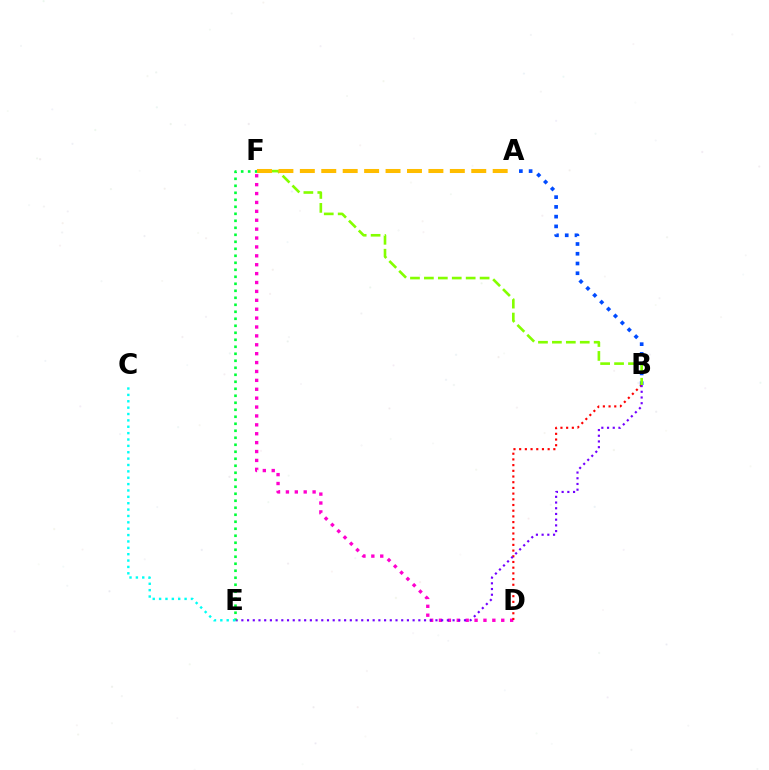{('A', 'B'): [{'color': '#004bff', 'line_style': 'dotted', 'thickness': 2.65}], ('D', 'F'): [{'color': '#ff00cf', 'line_style': 'dotted', 'thickness': 2.42}], ('B', 'D'): [{'color': '#ff0000', 'line_style': 'dotted', 'thickness': 1.55}], ('B', 'E'): [{'color': '#7200ff', 'line_style': 'dotted', 'thickness': 1.55}], ('B', 'F'): [{'color': '#84ff00', 'line_style': 'dashed', 'thickness': 1.89}], ('E', 'F'): [{'color': '#00ff39', 'line_style': 'dotted', 'thickness': 1.9}], ('A', 'F'): [{'color': '#ffbd00', 'line_style': 'dashed', 'thickness': 2.91}], ('C', 'E'): [{'color': '#00fff6', 'line_style': 'dotted', 'thickness': 1.73}]}